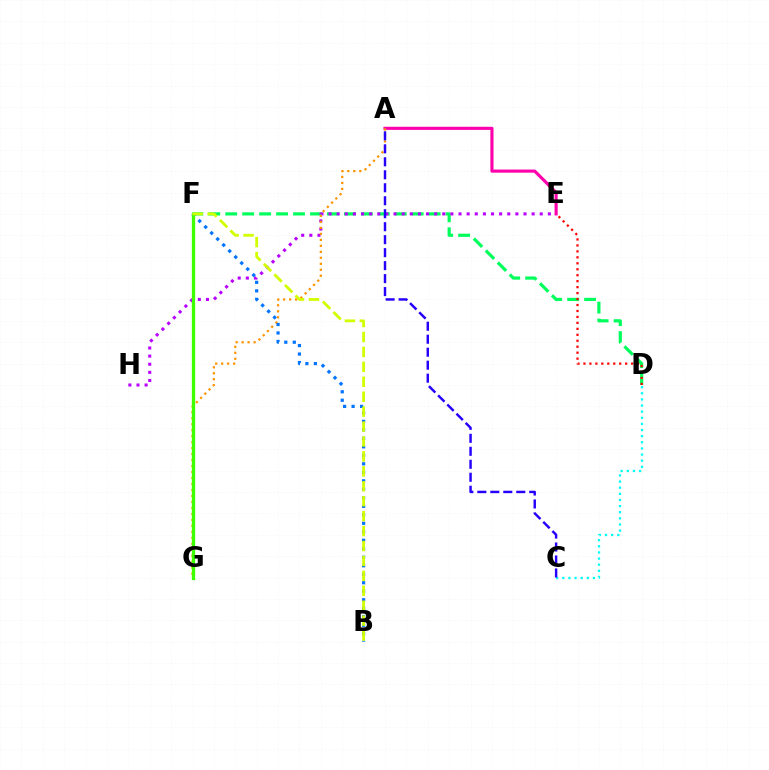{('C', 'D'): [{'color': '#00fff6', 'line_style': 'dotted', 'thickness': 1.66}], ('D', 'F'): [{'color': '#00ff5c', 'line_style': 'dashed', 'thickness': 2.3}], ('E', 'H'): [{'color': '#b900ff', 'line_style': 'dotted', 'thickness': 2.21}], ('A', 'E'): [{'color': '#ff00ac', 'line_style': 'solid', 'thickness': 2.25}], ('A', 'G'): [{'color': '#ff9400', 'line_style': 'dotted', 'thickness': 1.62}], ('B', 'F'): [{'color': '#0074ff', 'line_style': 'dotted', 'thickness': 2.31}, {'color': '#d1ff00', 'line_style': 'dashed', 'thickness': 2.03}], ('A', 'C'): [{'color': '#2500ff', 'line_style': 'dashed', 'thickness': 1.76}], ('F', 'G'): [{'color': '#3dff00', 'line_style': 'solid', 'thickness': 2.37}], ('D', 'E'): [{'color': '#ff0000', 'line_style': 'dotted', 'thickness': 1.62}]}